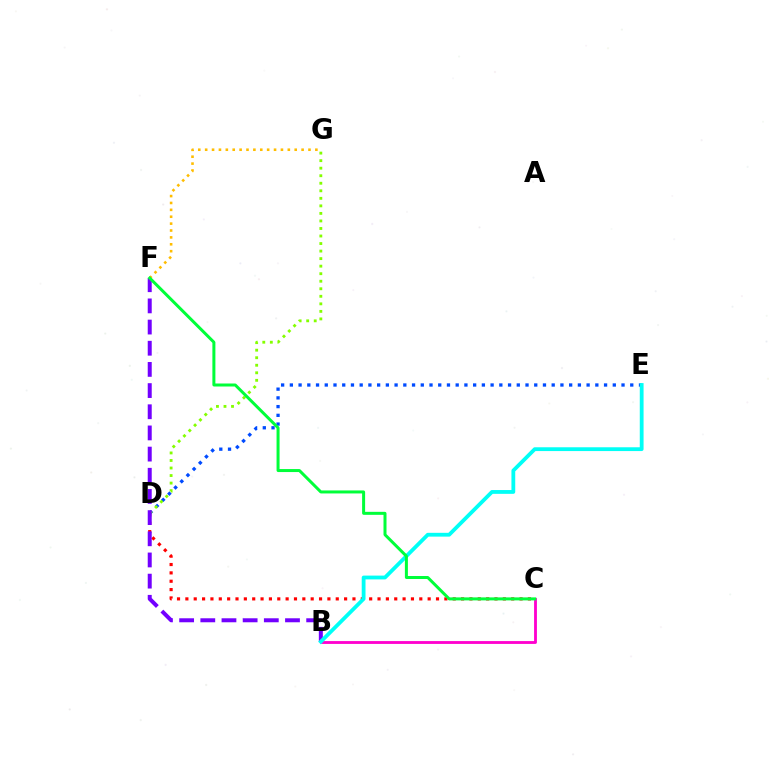{('C', 'D'): [{'color': '#ff0000', 'line_style': 'dotted', 'thickness': 2.27}], ('B', 'C'): [{'color': '#ff00cf', 'line_style': 'solid', 'thickness': 2.04}], ('D', 'E'): [{'color': '#004bff', 'line_style': 'dotted', 'thickness': 2.37}], ('D', 'G'): [{'color': '#84ff00', 'line_style': 'dotted', 'thickness': 2.05}], ('B', 'F'): [{'color': '#7200ff', 'line_style': 'dashed', 'thickness': 2.88}], ('B', 'E'): [{'color': '#00fff6', 'line_style': 'solid', 'thickness': 2.74}], ('F', 'G'): [{'color': '#ffbd00', 'line_style': 'dotted', 'thickness': 1.87}], ('C', 'F'): [{'color': '#00ff39', 'line_style': 'solid', 'thickness': 2.16}]}